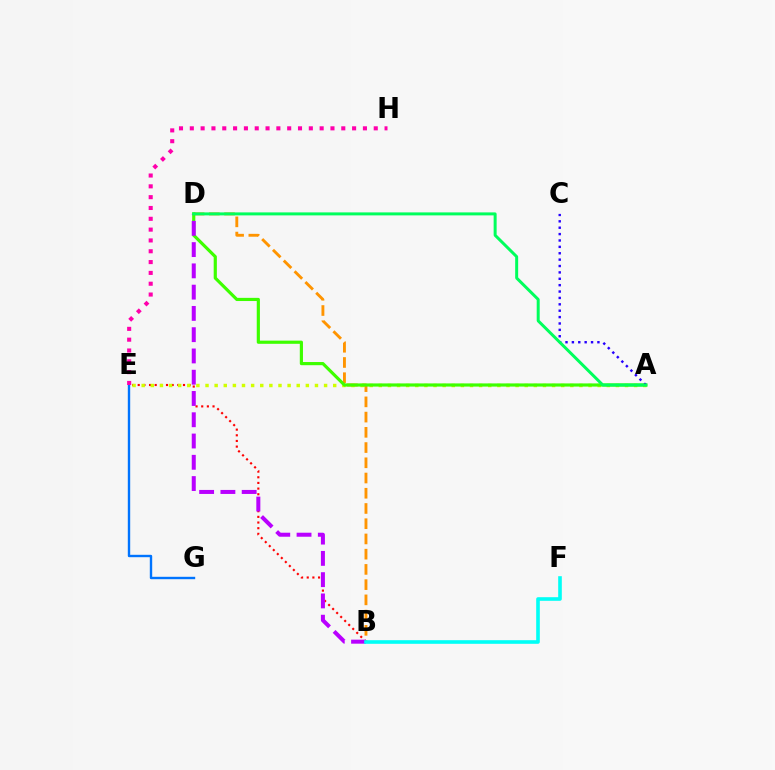{('B', 'E'): [{'color': '#ff0000', 'line_style': 'dotted', 'thickness': 1.54}], ('B', 'D'): [{'color': '#ff9400', 'line_style': 'dashed', 'thickness': 2.07}, {'color': '#b900ff', 'line_style': 'dashed', 'thickness': 2.89}], ('E', 'G'): [{'color': '#0074ff', 'line_style': 'solid', 'thickness': 1.72}], ('A', 'E'): [{'color': '#d1ff00', 'line_style': 'dotted', 'thickness': 2.48}], ('E', 'H'): [{'color': '#ff00ac', 'line_style': 'dotted', 'thickness': 2.94}], ('A', 'D'): [{'color': '#3dff00', 'line_style': 'solid', 'thickness': 2.28}, {'color': '#00ff5c', 'line_style': 'solid', 'thickness': 2.15}], ('A', 'C'): [{'color': '#2500ff', 'line_style': 'dotted', 'thickness': 1.73}], ('B', 'F'): [{'color': '#00fff6', 'line_style': 'solid', 'thickness': 2.6}]}